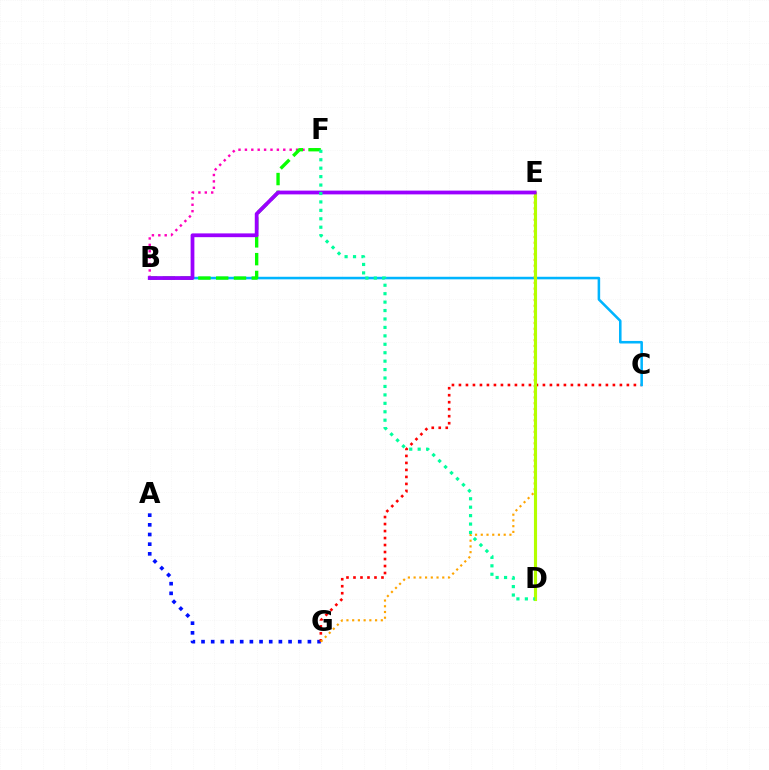{('A', 'G'): [{'color': '#0010ff', 'line_style': 'dotted', 'thickness': 2.63}], ('C', 'G'): [{'color': '#ff0000', 'line_style': 'dotted', 'thickness': 1.9}], ('B', 'F'): [{'color': '#ff00bd', 'line_style': 'dotted', 'thickness': 1.74}, {'color': '#08ff00', 'line_style': 'dashed', 'thickness': 2.42}], ('B', 'C'): [{'color': '#00b5ff', 'line_style': 'solid', 'thickness': 1.84}], ('E', 'G'): [{'color': '#ffa500', 'line_style': 'dotted', 'thickness': 1.56}], ('D', 'E'): [{'color': '#b3ff00', 'line_style': 'solid', 'thickness': 2.24}], ('B', 'E'): [{'color': '#9b00ff', 'line_style': 'solid', 'thickness': 2.71}], ('D', 'F'): [{'color': '#00ff9d', 'line_style': 'dotted', 'thickness': 2.29}]}